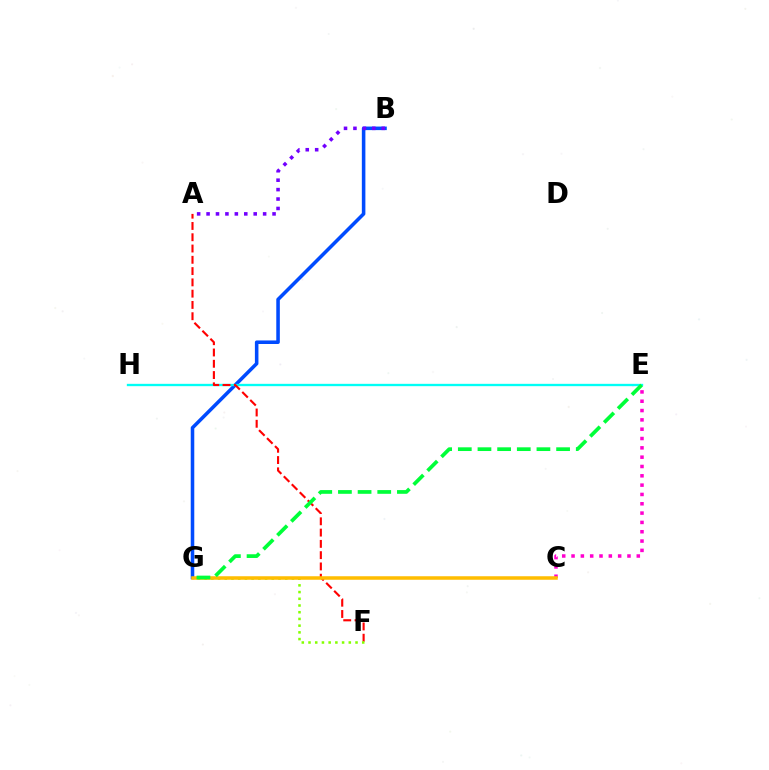{('B', 'G'): [{'color': '#004bff', 'line_style': 'solid', 'thickness': 2.55}], ('C', 'E'): [{'color': '#ff00cf', 'line_style': 'dotted', 'thickness': 2.53}], ('E', 'H'): [{'color': '#00fff6', 'line_style': 'solid', 'thickness': 1.68}], ('A', 'F'): [{'color': '#ff0000', 'line_style': 'dashed', 'thickness': 1.53}], ('A', 'B'): [{'color': '#7200ff', 'line_style': 'dotted', 'thickness': 2.56}], ('F', 'G'): [{'color': '#84ff00', 'line_style': 'dotted', 'thickness': 1.82}], ('C', 'G'): [{'color': '#ffbd00', 'line_style': 'solid', 'thickness': 2.53}], ('E', 'G'): [{'color': '#00ff39', 'line_style': 'dashed', 'thickness': 2.67}]}